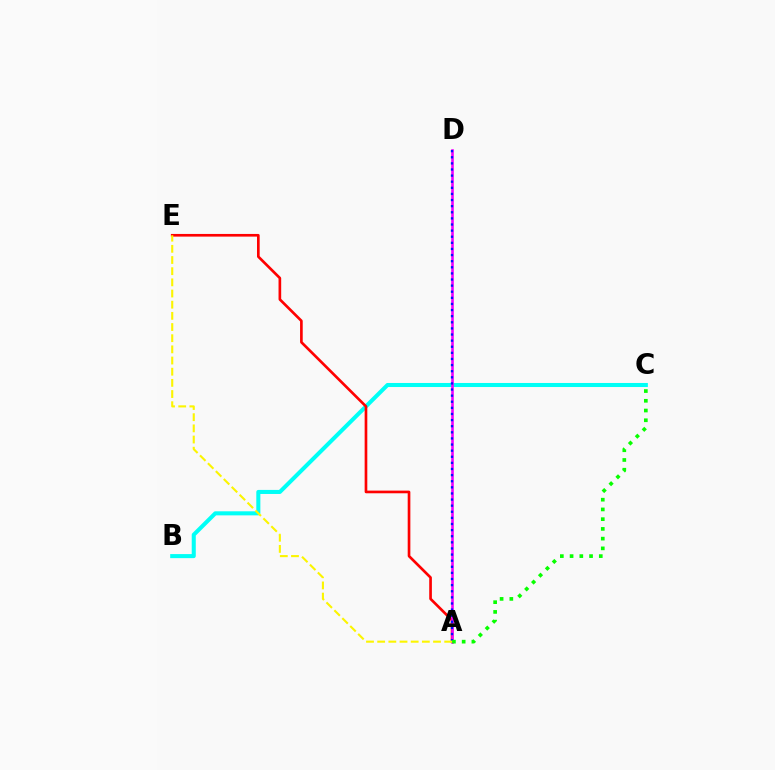{('B', 'C'): [{'color': '#00fff6', 'line_style': 'solid', 'thickness': 2.92}], ('A', 'E'): [{'color': '#ff0000', 'line_style': 'solid', 'thickness': 1.92}, {'color': '#fcf500', 'line_style': 'dashed', 'thickness': 1.52}], ('A', 'D'): [{'color': '#ee00ff', 'line_style': 'solid', 'thickness': 1.87}, {'color': '#0010ff', 'line_style': 'dotted', 'thickness': 1.66}], ('A', 'C'): [{'color': '#08ff00', 'line_style': 'dotted', 'thickness': 2.65}]}